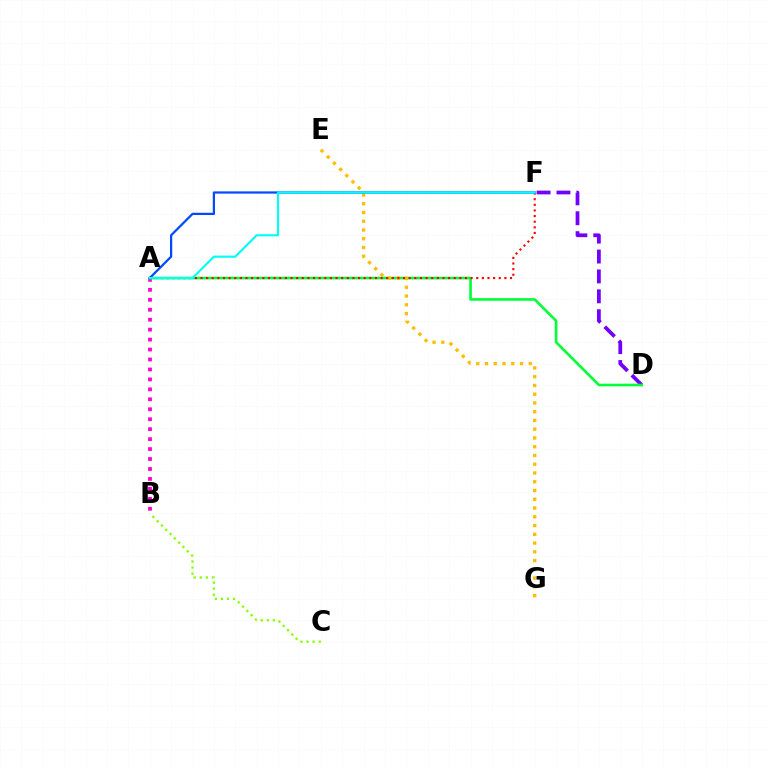{('A', 'B'): [{'color': '#ff00cf', 'line_style': 'dotted', 'thickness': 2.7}], ('D', 'F'): [{'color': '#7200ff', 'line_style': 'dashed', 'thickness': 2.7}], ('A', 'D'): [{'color': '#00ff39', 'line_style': 'solid', 'thickness': 1.9}], ('E', 'G'): [{'color': '#ffbd00', 'line_style': 'dotted', 'thickness': 2.38}], ('A', 'F'): [{'color': '#ff0000', 'line_style': 'dotted', 'thickness': 1.53}, {'color': '#004bff', 'line_style': 'solid', 'thickness': 1.62}, {'color': '#00fff6', 'line_style': 'solid', 'thickness': 1.55}], ('B', 'C'): [{'color': '#84ff00', 'line_style': 'dotted', 'thickness': 1.65}]}